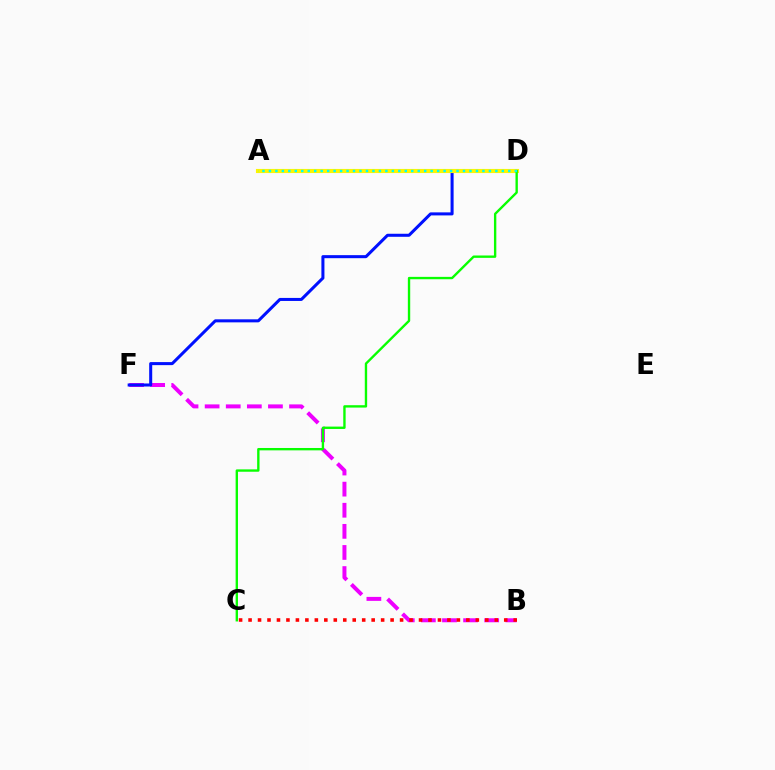{('B', 'F'): [{'color': '#ee00ff', 'line_style': 'dashed', 'thickness': 2.87}], ('D', 'F'): [{'color': '#0010ff', 'line_style': 'solid', 'thickness': 2.19}], ('A', 'D'): [{'color': '#fcf500', 'line_style': 'solid', 'thickness': 2.96}, {'color': '#00fff6', 'line_style': 'dotted', 'thickness': 1.76}], ('C', 'D'): [{'color': '#08ff00', 'line_style': 'solid', 'thickness': 1.71}], ('B', 'C'): [{'color': '#ff0000', 'line_style': 'dotted', 'thickness': 2.57}]}